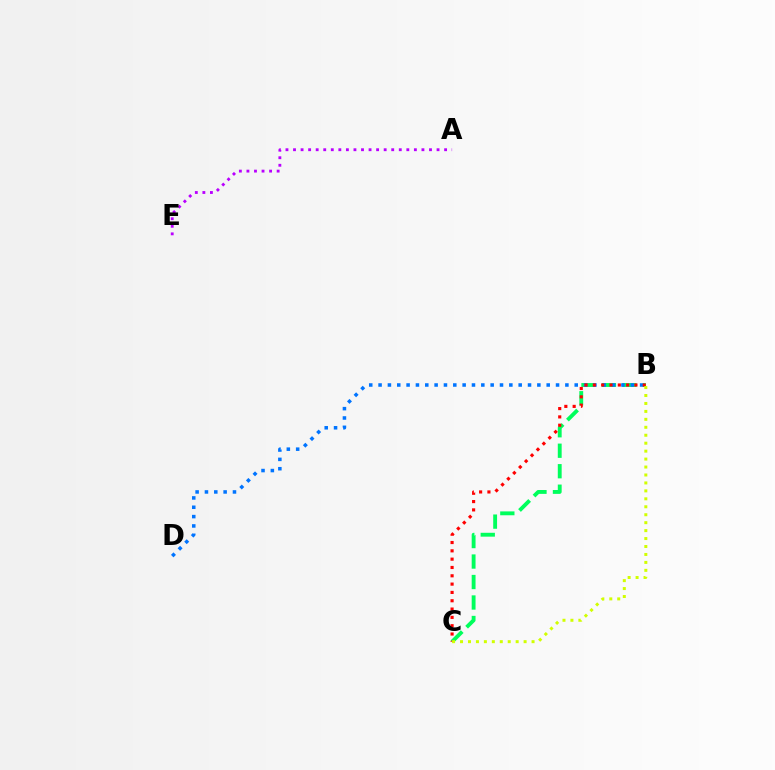{('B', 'C'): [{'color': '#00ff5c', 'line_style': 'dashed', 'thickness': 2.78}, {'color': '#ff0000', 'line_style': 'dotted', 'thickness': 2.26}, {'color': '#d1ff00', 'line_style': 'dotted', 'thickness': 2.16}], ('A', 'E'): [{'color': '#b900ff', 'line_style': 'dotted', 'thickness': 2.05}], ('B', 'D'): [{'color': '#0074ff', 'line_style': 'dotted', 'thickness': 2.54}]}